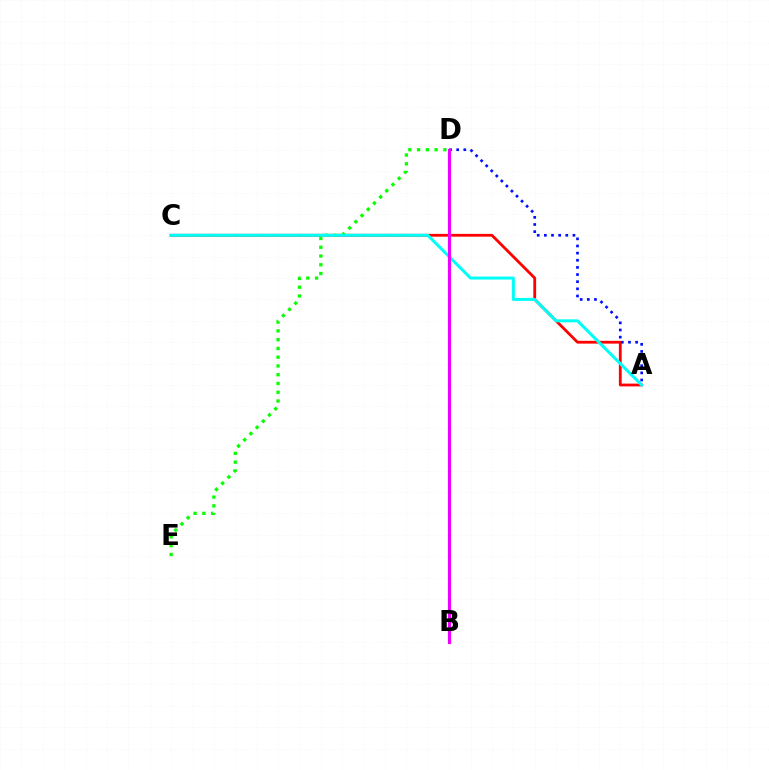{('A', 'C'): [{'color': '#ff0000', 'line_style': 'solid', 'thickness': 2.01}, {'color': '#00fff6', 'line_style': 'solid', 'thickness': 2.16}], ('D', 'E'): [{'color': '#08ff00', 'line_style': 'dotted', 'thickness': 2.38}], ('B', 'D'): [{'color': '#fcf500', 'line_style': 'dotted', 'thickness': 1.8}, {'color': '#ee00ff', 'line_style': 'solid', 'thickness': 2.29}], ('A', 'D'): [{'color': '#0010ff', 'line_style': 'dotted', 'thickness': 1.94}]}